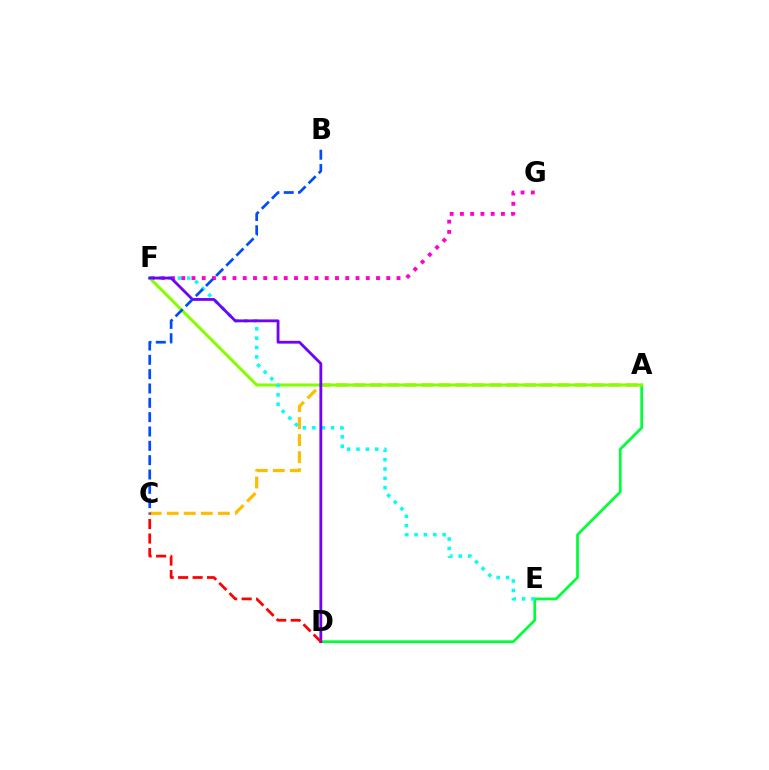{('F', 'G'): [{'color': '#ff00cf', 'line_style': 'dotted', 'thickness': 2.79}], ('A', 'D'): [{'color': '#00ff39', 'line_style': 'solid', 'thickness': 1.96}], ('A', 'C'): [{'color': '#ffbd00', 'line_style': 'dashed', 'thickness': 2.31}], ('A', 'F'): [{'color': '#84ff00', 'line_style': 'solid', 'thickness': 2.2}], ('E', 'F'): [{'color': '#00fff6', 'line_style': 'dotted', 'thickness': 2.54}], ('D', 'F'): [{'color': '#7200ff', 'line_style': 'solid', 'thickness': 2.03}], ('C', 'D'): [{'color': '#ff0000', 'line_style': 'dashed', 'thickness': 1.97}], ('B', 'C'): [{'color': '#004bff', 'line_style': 'dashed', 'thickness': 1.95}]}